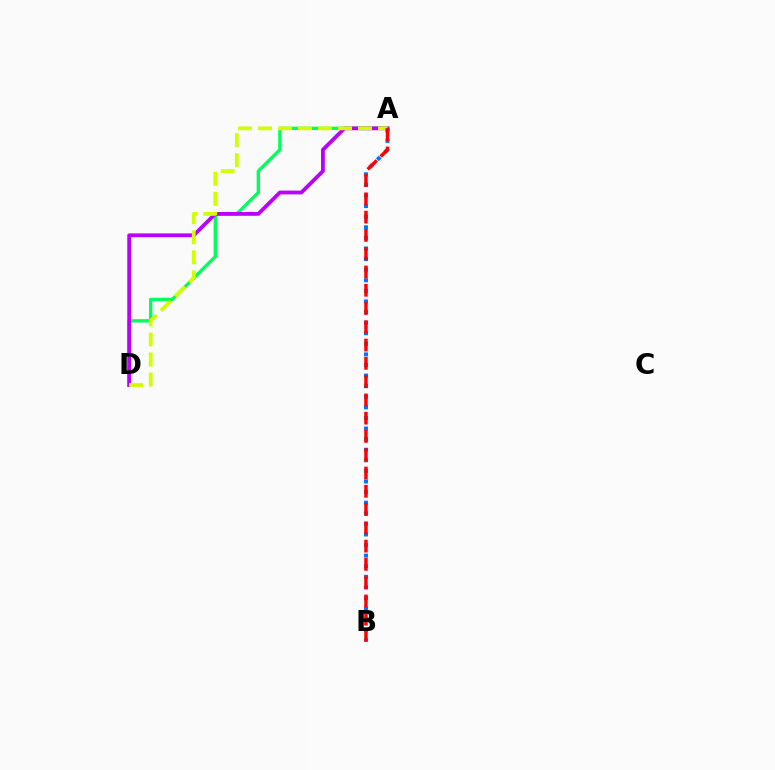{('A', 'D'): [{'color': '#00ff5c', 'line_style': 'solid', 'thickness': 2.4}, {'color': '#b900ff', 'line_style': 'solid', 'thickness': 2.73}, {'color': '#d1ff00', 'line_style': 'dashed', 'thickness': 2.72}], ('A', 'B'): [{'color': '#0074ff', 'line_style': 'dotted', 'thickness': 2.88}, {'color': '#ff0000', 'line_style': 'dashed', 'thickness': 2.48}]}